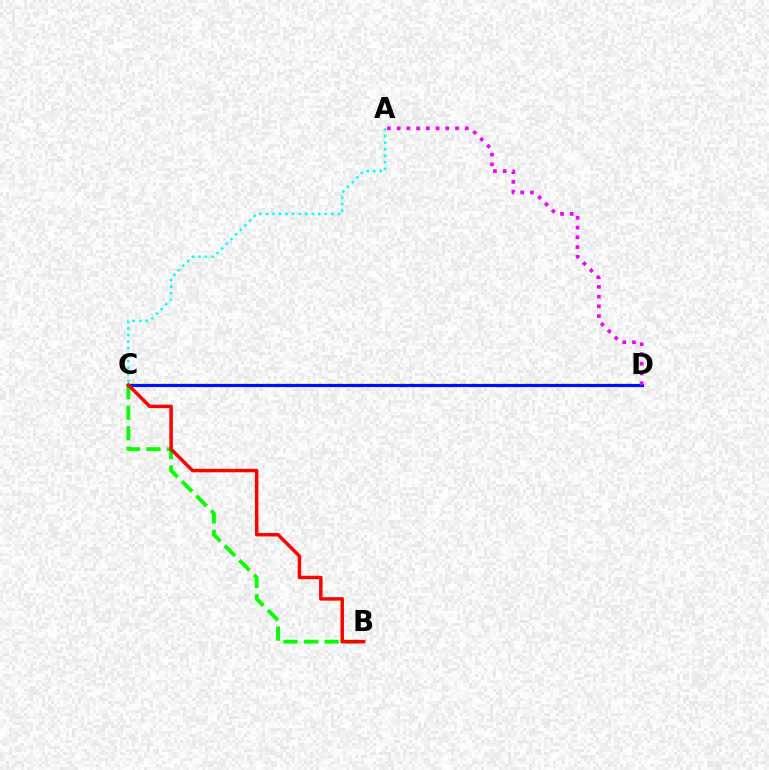{('A', 'C'): [{'color': '#00fff6', 'line_style': 'dotted', 'thickness': 1.78}], ('C', 'D'): [{'color': '#fcf500', 'line_style': 'dotted', 'thickness': 2.81}, {'color': '#0010ff', 'line_style': 'solid', 'thickness': 2.28}], ('B', 'C'): [{'color': '#08ff00', 'line_style': 'dashed', 'thickness': 2.79}, {'color': '#ff0000', 'line_style': 'solid', 'thickness': 2.5}], ('A', 'D'): [{'color': '#ee00ff', 'line_style': 'dotted', 'thickness': 2.64}]}